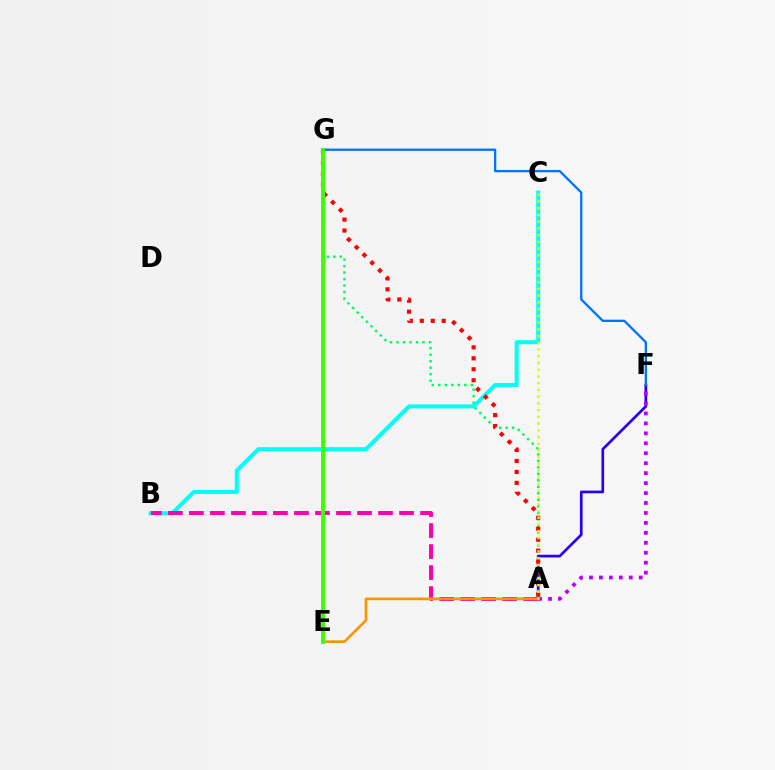{('A', 'F'): [{'color': '#2500ff', 'line_style': 'solid', 'thickness': 1.94}, {'color': '#b900ff', 'line_style': 'dotted', 'thickness': 2.7}], ('A', 'G'): [{'color': '#00ff5c', 'line_style': 'dotted', 'thickness': 1.77}, {'color': '#ff0000', 'line_style': 'dotted', 'thickness': 2.98}], ('F', 'G'): [{'color': '#0074ff', 'line_style': 'solid', 'thickness': 1.67}], ('B', 'C'): [{'color': '#00fff6', 'line_style': 'solid', 'thickness': 2.88}], ('A', 'B'): [{'color': '#ff00ac', 'line_style': 'dashed', 'thickness': 2.85}], ('A', 'E'): [{'color': '#ff9400', 'line_style': 'solid', 'thickness': 1.91}], ('A', 'C'): [{'color': '#d1ff00', 'line_style': 'dotted', 'thickness': 1.83}], ('E', 'G'): [{'color': '#3dff00', 'line_style': 'solid', 'thickness': 2.83}]}